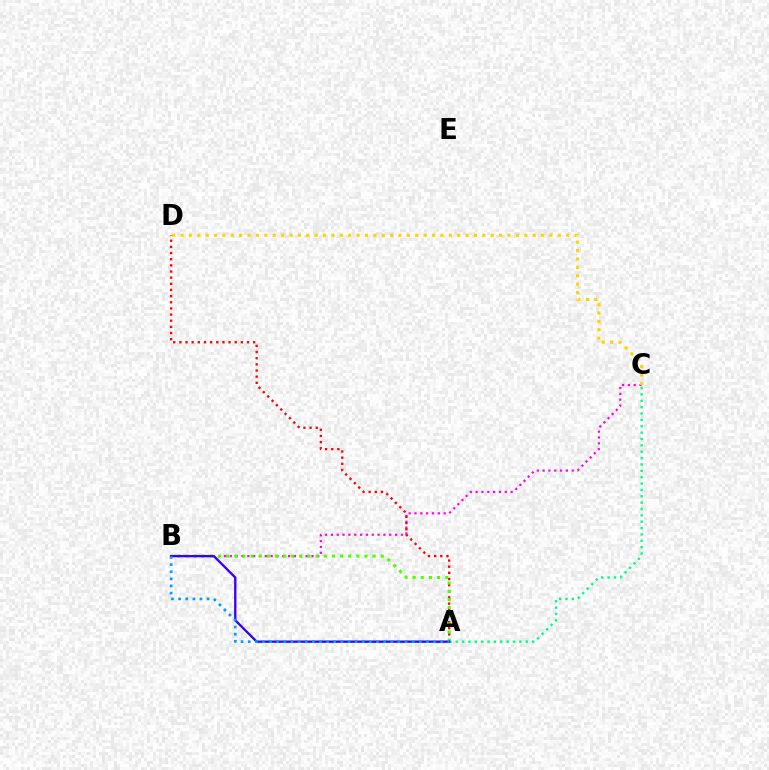{('B', 'C'): [{'color': '#ff00ed', 'line_style': 'dotted', 'thickness': 1.58}], ('A', 'D'): [{'color': '#ff0000', 'line_style': 'dotted', 'thickness': 1.67}], ('A', 'C'): [{'color': '#00ff86', 'line_style': 'dotted', 'thickness': 1.73}], ('A', 'B'): [{'color': '#4fff00', 'line_style': 'dotted', 'thickness': 2.21}, {'color': '#3700ff', 'line_style': 'solid', 'thickness': 1.68}, {'color': '#009eff', 'line_style': 'dotted', 'thickness': 1.94}], ('C', 'D'): [{'color': '#ffd500', 'line_style': 'dotted', 'thickness': 2.28}]}